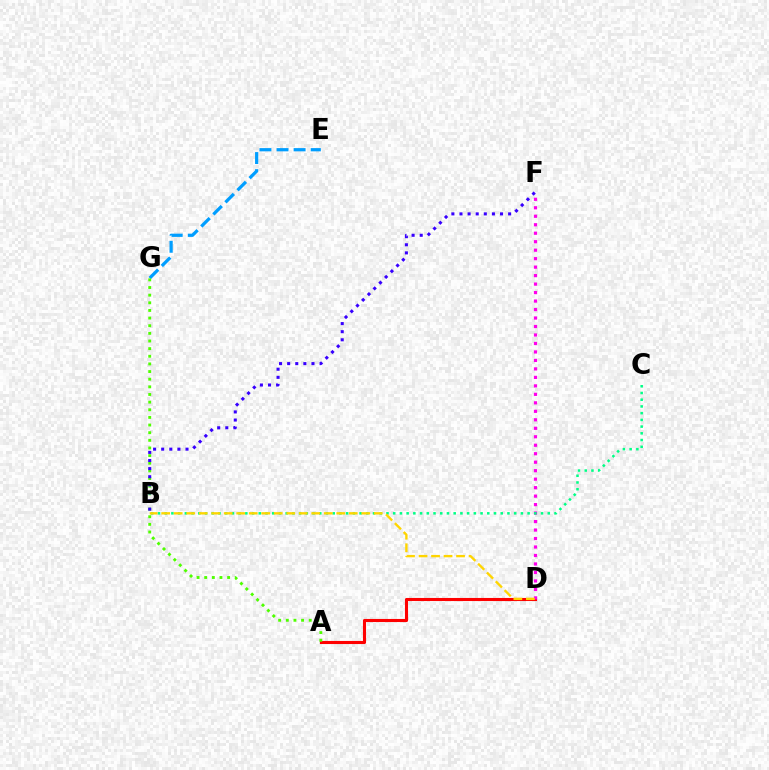{('E', 'G'): [{'color': '#009eff', 'line_style': 'dashed', 'thickness': 2.32}], ('A', 'D'): [{'color': '#ff0000', 'line_style': 'solid', 'thickness': 2.22}], ('A', 'G'): [{'color': '#4fff00', 'line_style': 'dotted', 'thickness': 2.08}], ('D', 'F'): [{'color': '#ff00ed', 'line_style': 'dotted', 'thickness': 2.3}], ('B', 'C'): [{'color': '#00ff86', 'line_style': 'dotted', 'thickness': 1.83}], ('B', 'F'): [{'color': '#3700ff', 'line_style': 'dotted', 'thickness': 2.2}], ('B', 'D'): [{'color': '#ffd500', 'line_style': 'dashed', 'thickness': 1.7}]}